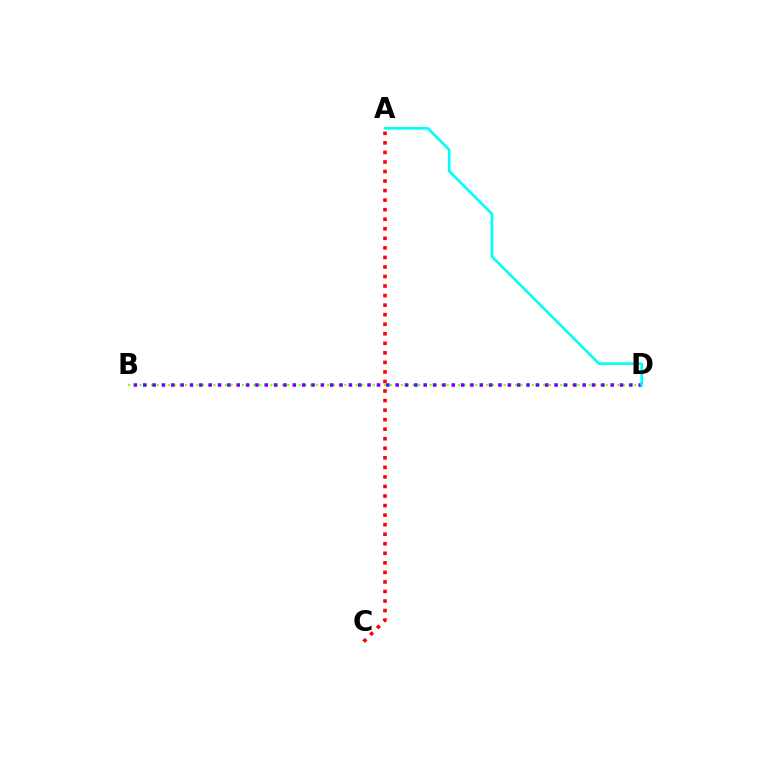{('B', 'D'): [{'color': '#84ff00', 'line_style': 'dotted', 'thickness': 1.54}, {'color': '#7200ff', 'line_style': 'dotted', 'thickness': 2.54}], ('A', 'C'): [{'color': '#ff0000', 'line_style': 'dotted', 'thickness': 2.59}], ('A', 'D'): [{'color': '#00fff6', 'line_style': 'solid', 'thickness': 1.9}]}